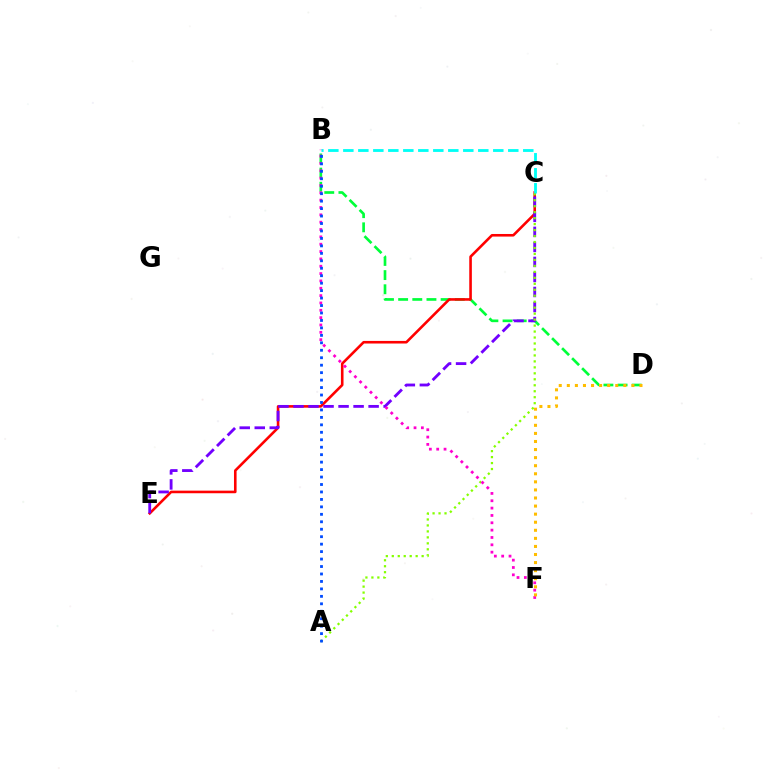{('B', 'D'): [{'color': '#00ff39', 'line_style': 'dashed', 'thickness': 1.92}], ('C', 'E'): [{'color': '#ff0000', 'line_style': 'solid', 'thickness': 1.87}, {'color': '#7200ff', 'line_style': 'dashed', 'thickness': 2.04}], ('A', 'C'): [{'color': '#84ff00', 'line_style': 'dotted', 'thickness': 1.62}], ('B', 'F'): [{'color': '#ff00cf', 'line_style': 'dotted', 'thickness': 2.0}], ('D', 'F'): [{'color': '#ffbd00', 'line_style': 'dotted', 'thickness': 2.19}], ('B', 'C'): [{'color': '#00fff6', 'line_style': 'dashed', 'thickness': 2.04}], ('A', 'B'): [{'color': '#004bff', 'line_style': 'dotted', 'thickness': 2.03}]}